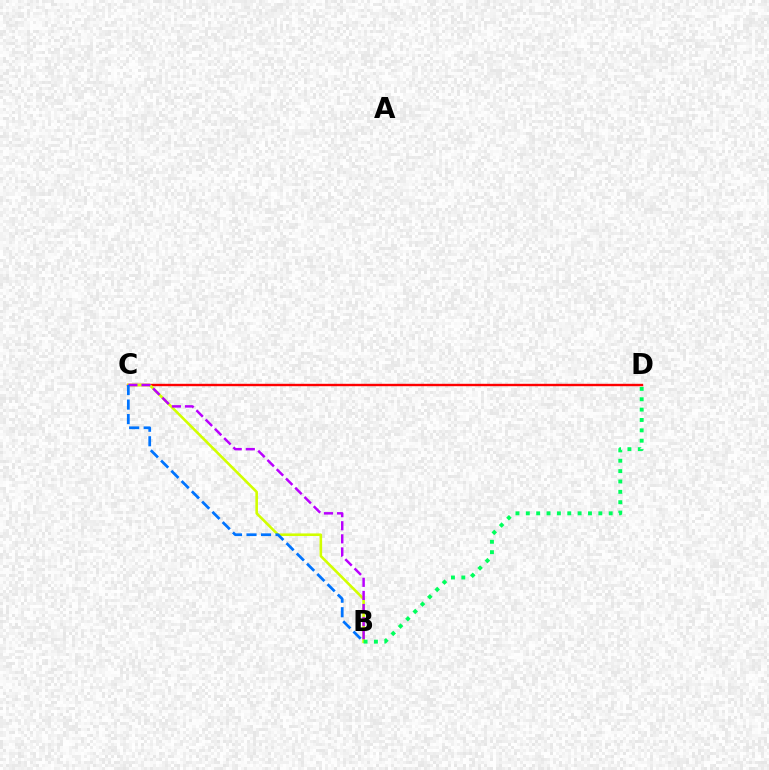{('C', 'D'): [{'color': '#ff0000', 'line_style': 'solid', 'thickness': 1.72}], ('B', 'C'): [{'color': '#d1ff00', 'line_style': 'solid', 'thickness': 1.87}, {'color': '#b900ff', 'line_style': 'dashed', 'thickness': 1.78}, {'color': '#0074ff', 'line_style': 'dashed', 'thickness': 1.97}], ('B', 'D'): [{'color': '#00ff5c', 'line_style': 'dotted', 'thickness': 2.81}]}